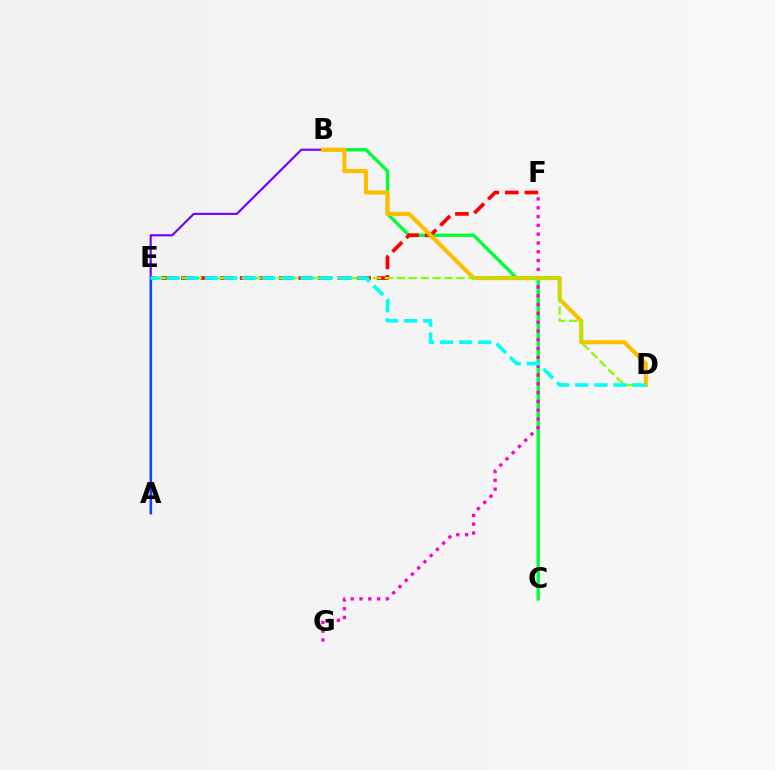{('B', 'C'): [{'color': '#00ff39', 'line_style': 'solid', 'thickness': 2.41}], ('A', 'B'): [{'color': '#7200ff', 'line_style': 'solid', 'thickness': 1.54}], ('F', 'G'): [{'color': '#ff00cf', 'line_style': 'dotted', 'thickness': 2.39}], ('E', 'F'): [{'color': '#ff0000', 'line_style': 'dashed', 'thickness': 2.66}], ('B', 'D'): [{'color': '#ffbd00', 'line_style': 'solid', 'thickness': 2.97}], ('A', 'E'): [{'color': '#004bff', 'line_style': 'solid', 'thickness': 1.62}], ('D', 'E'): [{'color': '#84ff00', 'line_style': 'dashed', 'thickness': 1.62}, {'color': '#00fff6', 'line_style': 'dashed', 'thickness': 2.6}]}